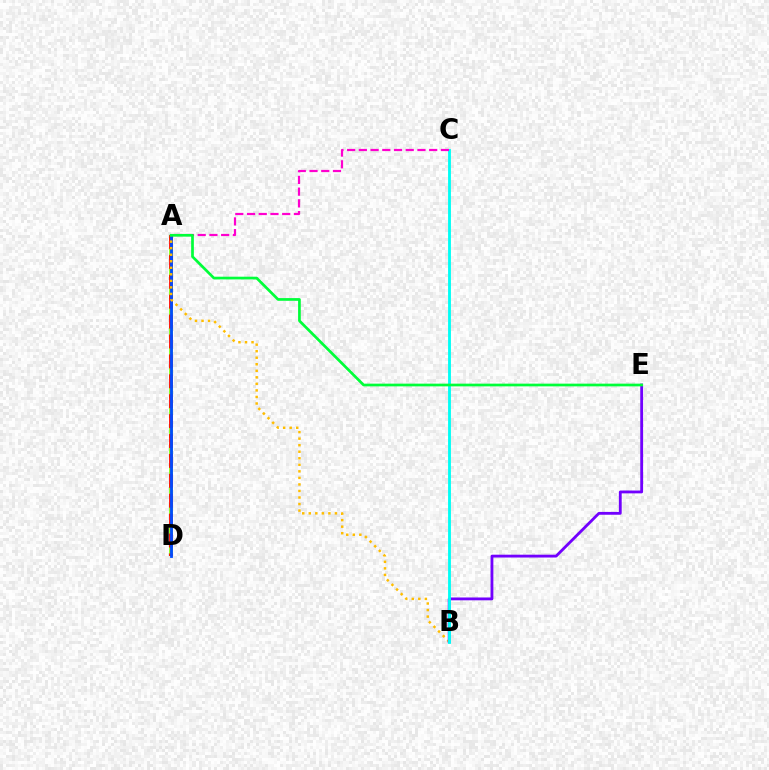{('A', 'D'): [{'color': '#84ff00', 'line_style': 'dashed', 'thickness': 2.68}, {'color': '#ff0000', 'line_style': 'dashed', 'thickness': 2.7}, {'color': '#004bff', 'line_style': 'solid', 'thickness': 2.03}], ('A', 'B'): [{'color': '#ffbd00', 'line_style': 'dotted', 'thickness': 1.78}], ('B', 'E'): [{'color': '#7200ff', 'line_style': 'solid', 'thickness': 2.04}], ('B', 'C'): [{'color': '#00fff6', 'line_style': 'solid', 'thickness': 2.06}], ('A', 'C'): [{'color': '#ff00cf', 'line_style': 'dashed', 'thickness': 1.59}], ('A', 'E'): [{'color': '#00ff39', 'line_style': 'solid', 'thickness': 1.95}]}